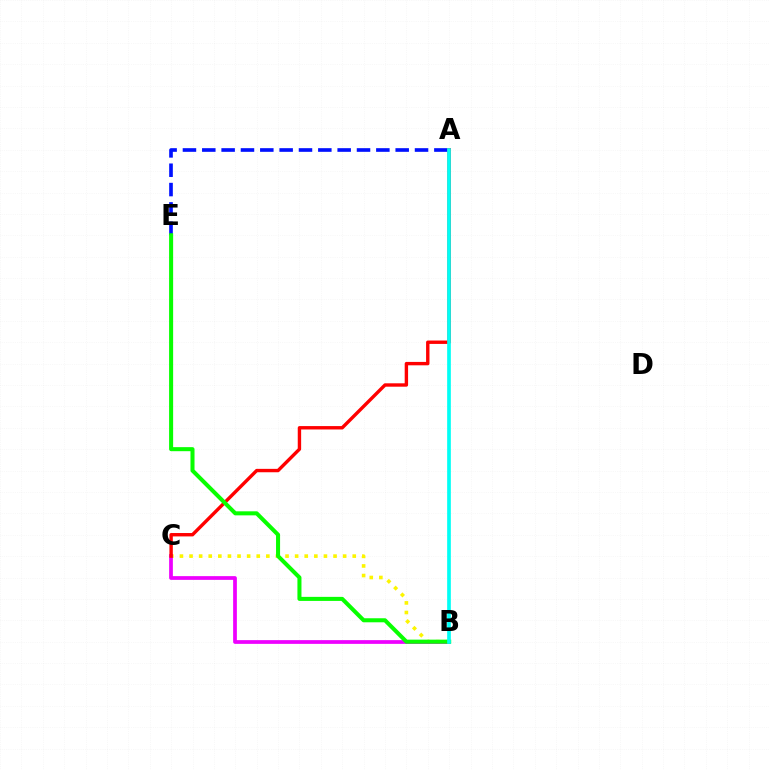{('B', 'C'): [{'color': '#fcf500', 'line_style': 'dotted', 'thickness': 2.61}, {'color': '#ee00ff', 'line_style': 'solid', 'thickness': 2.69}], ('A', 'E'): [{'color': '#0010ff', 'line_style': 'dashed', 'thickness': 2.63}], ('A', 'C'): [{'color': '#ff0000', 'line_style': 'solid', 'thickness': 2.44}], ('B', 'E'): [{'color': '#08ff00', 'line_style': 'solid', 'thickness': 2.91}], ('A', 'B'): [{'color': '#00fff6', 'line_style': 'solid', 'thickness': 2.65}]}